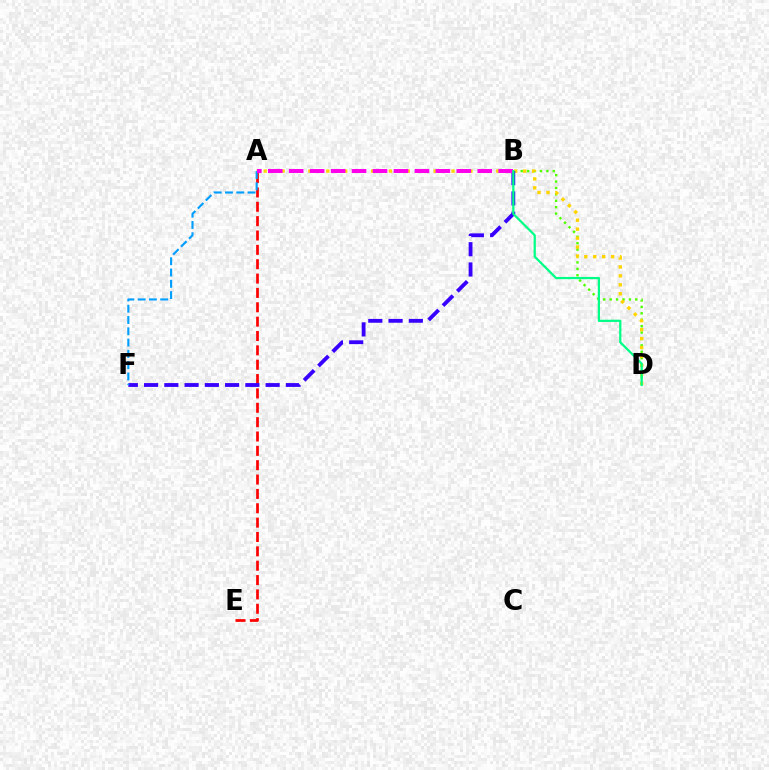{('A', 'E'): [{'color': '#ff0000', 'line_style': 'dashed', 'thickness': 1.95}], ('B', 'D'): [{'color': '#4fff00', 'line_style': 'dotted', 'thickness': 1.74}, {'color': '#00ff86', 'line_style': 'solid', 'thickness': 1.61}], ('A', 'D'): [{'color': '#ffd500', 'line_style': 'dotted', 'thickness': 2.43}], ('B', 'F'): [{'color': '#3700ff', 'line_style': 'dashed', 'thickness': 2.75}], ('A', 'F'): [{'color': '#009eff', 'line_style': 'dashed', 'thickness': 1.53}], ('A', 'B'): [{'color': '#ff00ed', 'line_style': 'dashed', 'thickness': 2.85}]}